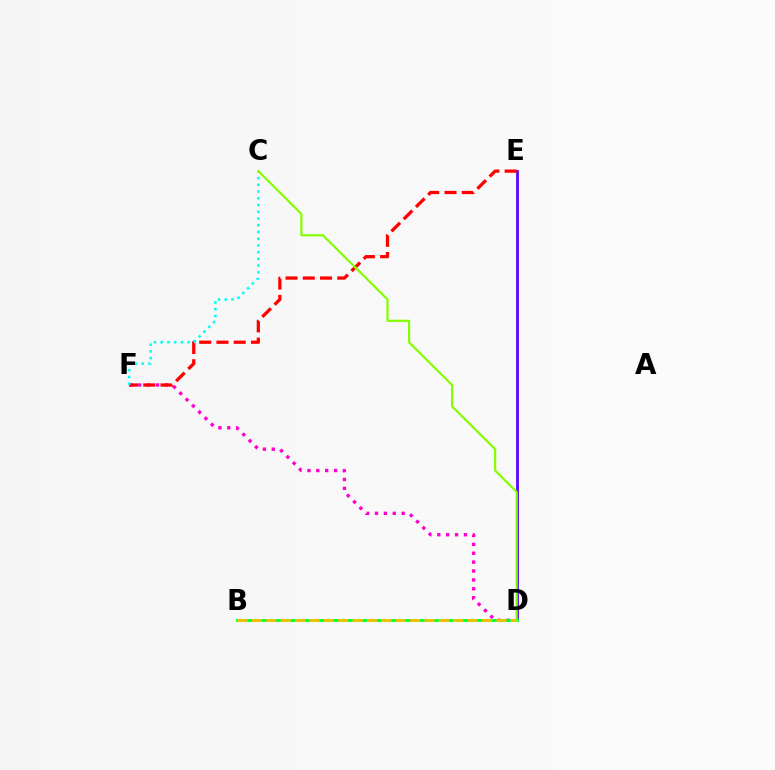{('D', 'F'): [{'color': '#ff00cf', 'line_style': 'dotted', 'thickness': 2.42}], ('D', 'E'): [{'color': '#004bff', 'line_style': 'solid', 'thickness': 1.82}, {'color': '#7200ff', 'line_style': 'solid', 'thickness': 1.82}], ('E', 'F'): [{'color': '#ff0000', 'line_style': 'dashed', 'thickness': 2.34}], ('B', 'D'): [{'color': '#00ff39', 'line_style': 'solid', 'thickness': 2.06}, {'color': '#ffbd00', 'line_style': 'dashed', 'thickness': 1.95}], ('C', 'F'): [{'color': '#00fff6', 'line_style': 'dotted', 'thickness': 1.83}], ('C', 'D'): [{'color': '#84ff00', 'line_style': 'solid', 'thickness': 1.59}]}